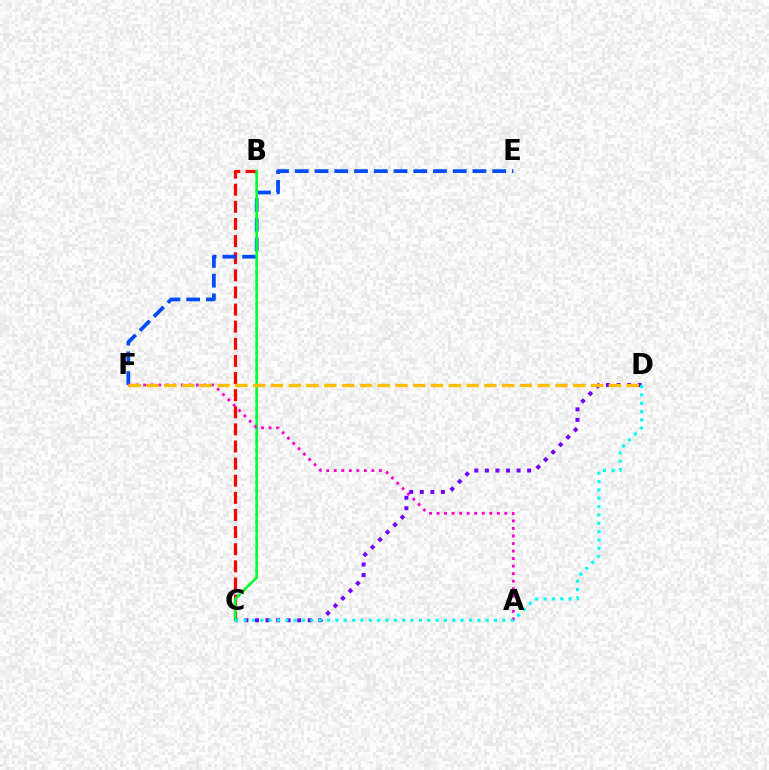{('B', 'C'): [{'color': '#84ff00', 'line_style': 'dotted', 'thickness': 2.2}, {'color': '#ff0000', 'line_style': 'dashed', 'thickness': 2.33}, {'color': '#00ff39', 'line_style': 'solid', 'thickness': 1.84}], ('C', 'D'): [{'color': '#7200ff', 'line_style': 'dotted', 'thickness': 2.87}, {'color': '#00fff6', 'line_style': 'dotted', 'thickness': 2.27}], ('E', 'F'): [{'color': '#004bff', 'line_style': 'dashed', 'thickness': 2.68}], ('A', 'F'): [{'color': '#ff00cf', 'line_style': 'dotted', 'thickness': 2.05}], ('D', 'F'): [{'color': '#ffbd00', 'line_style': 'dashed', 'thickness': 2.42}]}